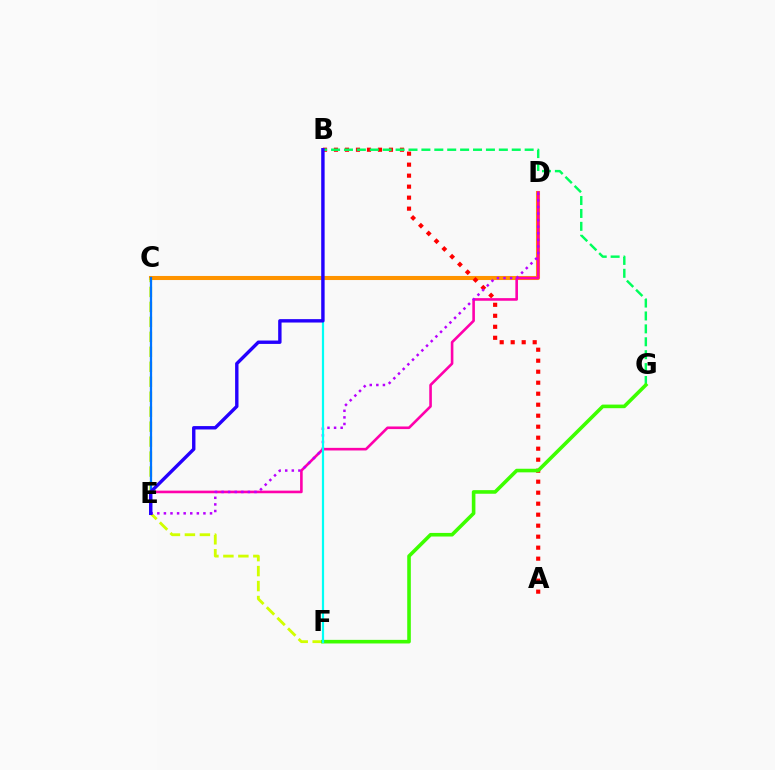{('C', 'D'): [{'color': '#ff9400', 'line_style': 'solid', 'thickness': 2.93}], ('A', 'B'): [{'color': '#ff0000', 'line_style': 'dotted', 'thickness': 2.99}], ('C', 'F'): [{'color': '#d1ff00', 'line_style': 'dashed', 'thickness': 2.03}], ('B', 'G'): [{'color': '#00ff5c', 'line_style': 'dashed', 'thickness': 1.75}], ('F', 'G'): [{'color': '#3dff00', 'line_style': 'solid', 'thickness': 2.59}], ('D', 'E'): [{'color': '#ff00ac', 'line_style': 'solid', 'thickness': 1.88}, {'color': '#b900ff', 'line_style': 'dotted', 'thickness': 1.79}], ('C', 'E'): [{'color': '#0074ff', 'line_style': 'solid', 'thickness': 1.63}], ('B', 'F'): [{'color': '#00fff6', 'line_style': 'solid', 'thickness': 1.59}], ('B', 'E'): [{'color': '#2500ff', 'line_style': 'solid', 'thickness': 2.44}]}